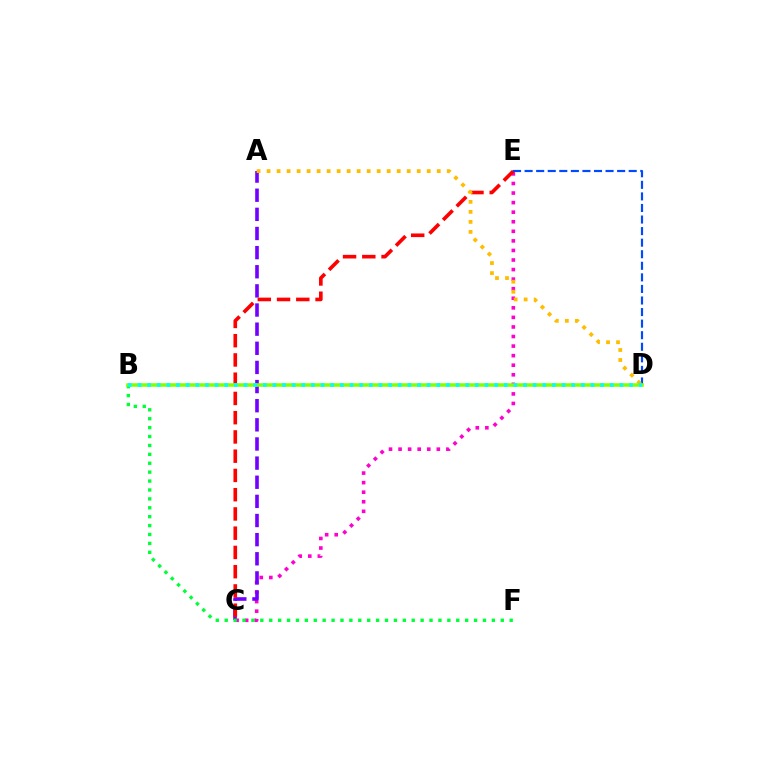{('C', 'E'): [{'color': '#ff00cf', 'line_style': 'dotted', 'thickness': 2.6}, {'color': '#ff0000', 'line_style': 'dashed', 'thickness': 2.61}], ('A', 'C'): [{'color': '#7200ff', 'line_style': 'dashed', 'thickness': 2.6}], ('B', 'F'): [{'color': '#00ff39', 'line_style': 'dotted', 'thickness': 2.42}], ('D', 'E'): [{'color': '#004bff', 'line_style': 'dashed', 'thickness': 1.57}], ('A', 'D'): [{'color': '#ffbd00', 'line_style': 'dotted', 'thickness': 2.72}], ('B', 'D'): [{'color': '#84ff00', 'line_style': 'solid', 'thickness': 2.54}, {'color': '#00fff6', 'line_style': 'dotted', 'thickness': 2.62}]}